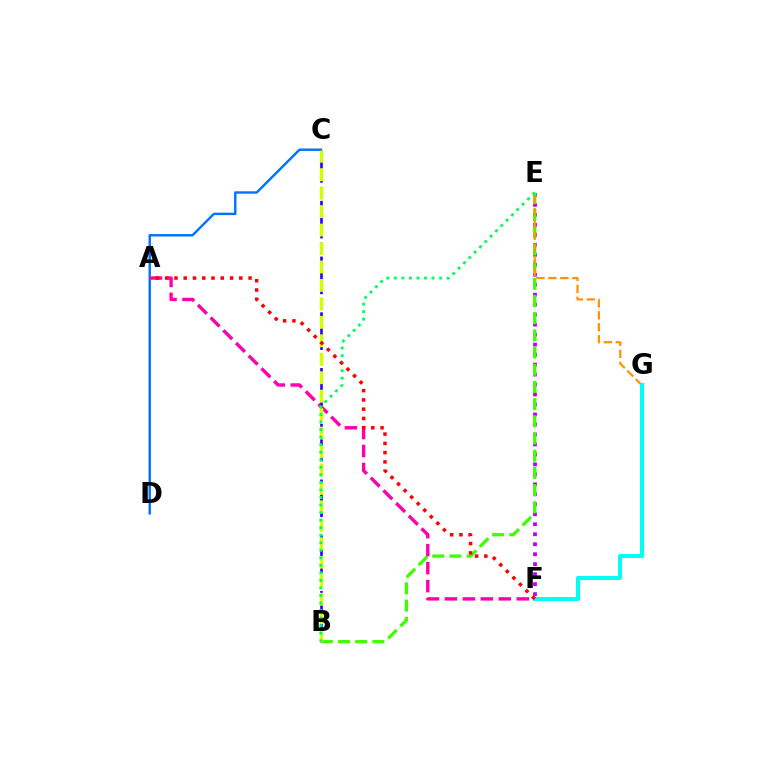{('E', 'F'): [{'color': '#b900ff', 'line_style': 'dotted', 'thickness': 2.71}], ('B', 'E'): [{'color': '#3dff00', 'line_style': 'dashed', 'thickness': 2.33}, {'color': '#00ff5c', 'line_style': 'dotted', 'thickness': 2.05}], ('C', 'D'): [{'color': '#0074ff', 'line_style': 'solid', 'thickness': 1.74}], ('A', 'F'): [{'color': '#ff00ac', 'line_style': 'dashed', 'thickness': 2.44}, {'color': '#ff0000', 'line_style': 'dotted', 'thickness': 2.52}], ('B', 'C'): [{'color': '#2500ff', 'line_style': 'dashed', 'thickness': 1.89}, {'color': '#d1ff00', 'line_style': 'dashed', 'thickness': 2.51}], ('E', 'G'): [{'color': '#ff9400', 'line_style': 'dashed', 'thickness': 1.63}], ('F', 'G'): [{'color': '#00fff6', 'line_style': 'solid', 'thickness': 2.89}]}